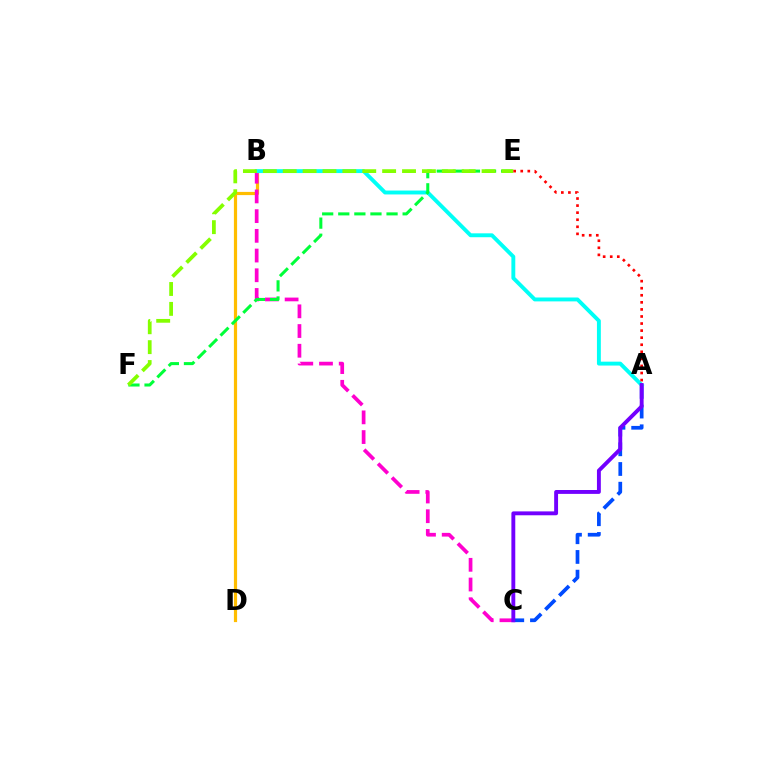{('A', 'C'): [{'color': '#004bff', 'line_style': 'dashed', 'thickness': 2.68}, {'color': '#7200ff', 'line_style': 'solid', 'thickness': 2.8}], ('B', 'D'): [{'color': '#ffbd00', 'line_style': 'solid', 'thickness': 2.3}], ('B', 'C'): [{'color': '#ff00cf', 'line_style': 'dashed', 'thickness': 2.68}], ('A', 'B'): [{'color': '#00fff6', 'line_style': 'solid', 'thickness': 2.8}], ('E', 'F'): [{'color': '#00ff39', 'line_style': 'dashed', 'thickness': 2.19}, {'color': '#84ff00', 'line_style': 'dashed', 'thickness': 2.7}], ('A', 'E'): [{'color': '#ff0000', 'line_style': 'dotted', 'thickness': 1.92}]}